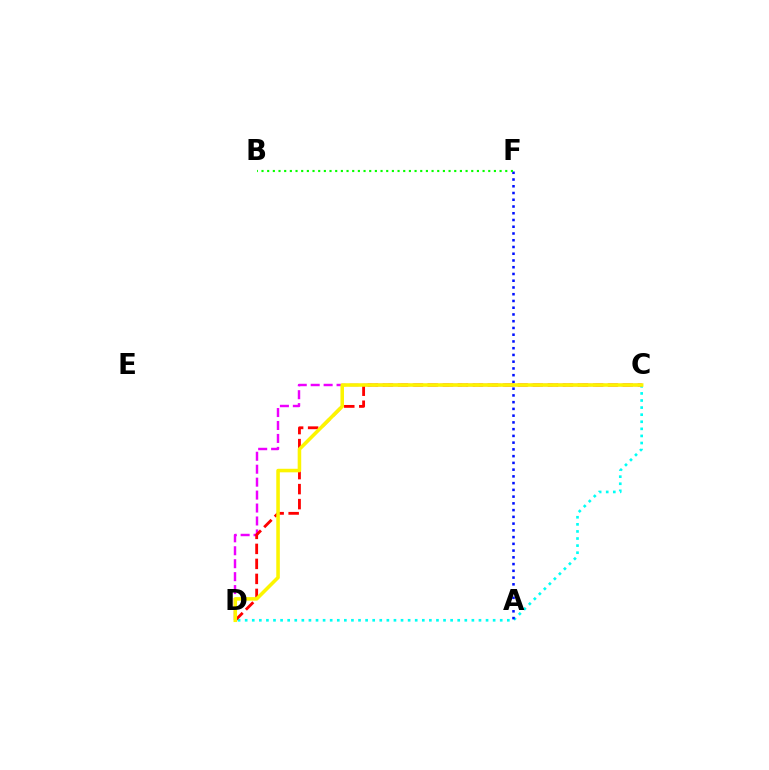{('C', 'D'): [{'color': '#ee00ff', 'line_style': 'dashed', 'thickness': 1.76}, {'color': '#00fff6', 'line_style': 'dotted', 'thickness': 1.92}, {'color': '#ff0000', 'line_style': 'dashed', 'thickness': 2.04}, {'color': '#fcf500', 'line_style': 'solid', 'thickness': 2.55}], ('A', 'F'): [{'color': '#0010ff', 'line_style': 'dotted', 'thickness': 1.83}], ('B', 'F'): [{'color': '#08ff00', 'line_style': 'dotted', 'thickness': 1.54}]}